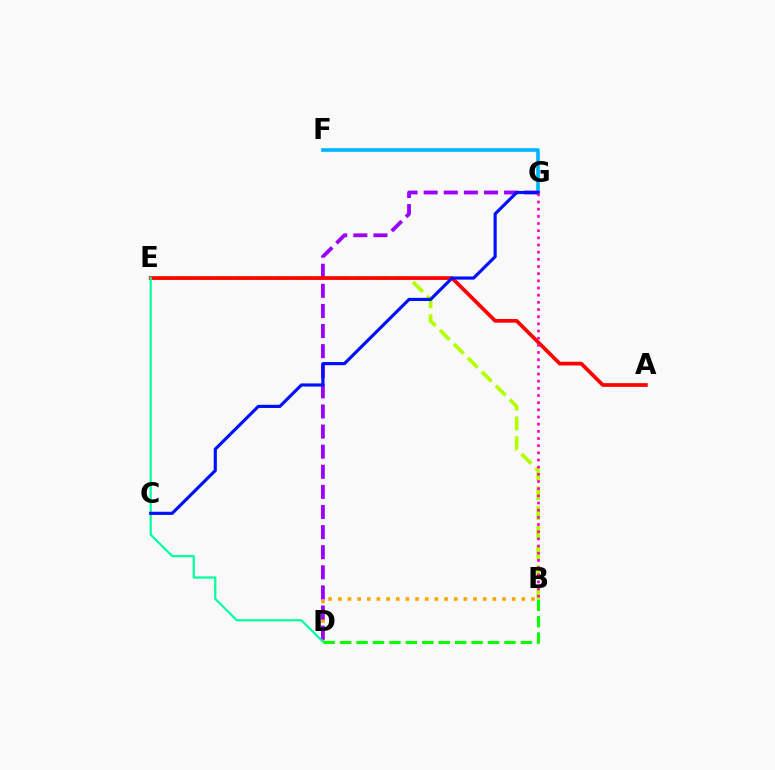{('F', 'G'): [{'color': '#00b5ff', 'line_style': 'solid', 'thickness': 2.61}], ('B', 'D'): [{'color': '#ffa500', 'line_style': 'dotted', 'thickness': 2.62}, {'color': '#08ff00', 'line_style': 'dashed', 'thickness': 2.23}], ('B', 'E'): [{'color': '#b3ff00', 'line_style': 'dashed', 'thickness': 2.68}], ('D', 'G'): [{'color': '#9b00ff', 'line_style': 'dashed', 'thickness': 2.73}], ('A', 'E'): [{'color': '#ff0000', 'line_style': 'solid', 'thickness': 2.67}], ('D', 'E'): [{'color': '#00ff9d', 'line_style': 'solid', 'thickness': 1.58}], ('C', 'G'): [{'color': '#0010ff', 'line_style': 'solid', 'thickness': 2.27}], ('B', 'G'): [{'color': '#ff00bd', 'line_style': 'dotted', 'thickness': 1.95}]}